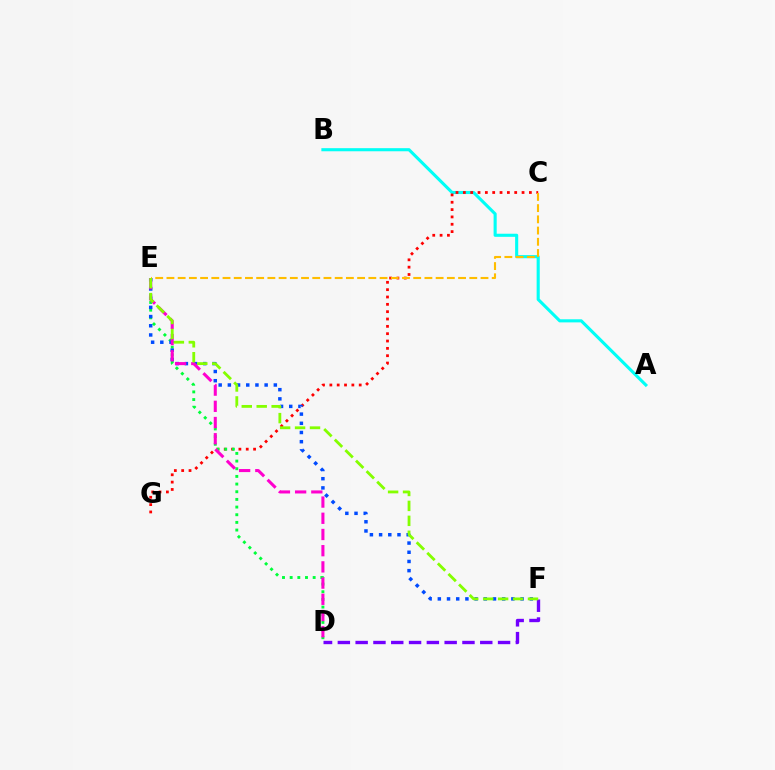{('A', 'B'): [{'color': '#00fff6', 'line_style': 'solid', 'thickness': 2.23}], ('C', 'G'): [{'color': '#ff0000', 'line_style': 'dotted', 'thickness': 1.99}], ('D', 'F'): [{'color': '#7200ff', 'line_style': 'dashed', 'thickness': 2.42}], ('D', 'E'): [{'color': '#00ff39', 'line_style': 'dotted', 'thickness': 2.08}, {'color': '#ff00cf', 'line_style': 'dashed', 'thickness': 2.2}], ('E', 'F'): [{'color': '#004bff', 'line_style': 'dotted', 'thickness': 2.5}, {'color': '#84ff00', 'line_style': 'dashed', 'thickness': 2.03}], ('C', 'E'): [{'color': '#ffbd00', 'line_style': 'dashed', 'thickness': 1.52}]}